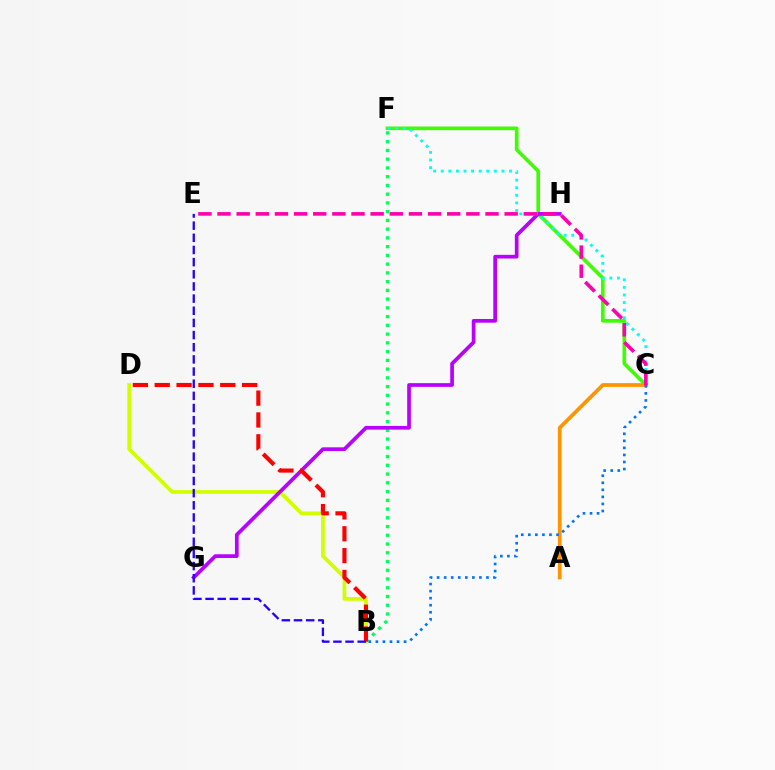{('B', 'F'): [{'color': '#00ff5c', 'line_style': 'dotted', 'thickness': 2.38}], ('C', 'F'): [{'color': '#3dff00', 'line_style': 'solid', 'thickness': 2.61}, {'color': '#00fff6', 'line_style': 'dotted', 'thickness': 2.06}], ('B', 'D'): [{'color': '#d1ff00', 'line_style': 'solid', 'thickness': 2.68}, {'color': '#ff0000', 'line_style': 'dashed', 'thickness': 2.97}], ('G', 'H'): [{'color': '#b900ff', 'line_style': 'solid', 'thickness': 2.66}], ('A', 'C'): [{'color': '#ff9400', 'line_style': 'solid', 'thickness': 2.69}], ('C', 'E'): [{'color': '#ff00ac', 'line_style': 'dashed', 'thickness': 2.6}], ('B', 'C'): [{'color': '#0074ff', 'line_style': 'dotted', 'thickness': 1.92}], ('B', 'E'): [{'color': '#2500ff', 'line_style': 'dashed', 'thickness': 1.65}]}